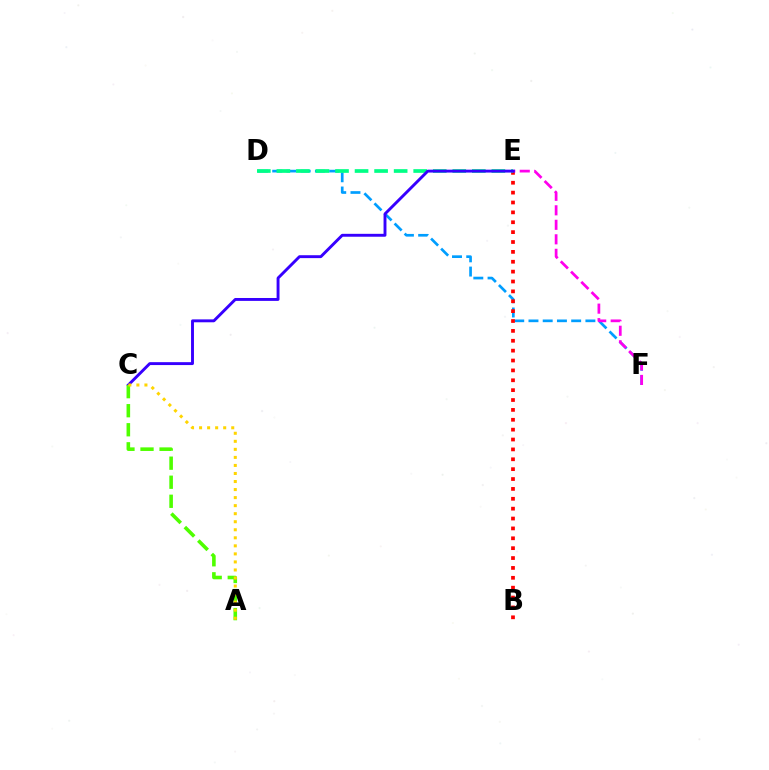{('D', 'F'): [{'color': '#009eff', 'line_style': 'dashed', 'thickness': 1.93}], ('B', 'E'): [{'color': '#ff0000', 'line_style': 'dotted', 'thickness': 2.68}], ('E', 'F'): [{'color': '#ff00ed', 'line_style': 'dashed', 'thickness': 1.97}], ('D', 'E'): [{'color': '#00ff86', 'line_style': 'dashed', 'thickness': 2.66}], ('C', 'E'): [{'color': '#3700ff', 'line_style': 'solid', 'thickness': 2.09}], ('A', 'C'): [{'color': '#4fff00', 'line_style': 'dashed', 'thickness': 2.59}, {'color': '#ffd500', 'line_style': 'dotted', 'thickness': 2.18}]}